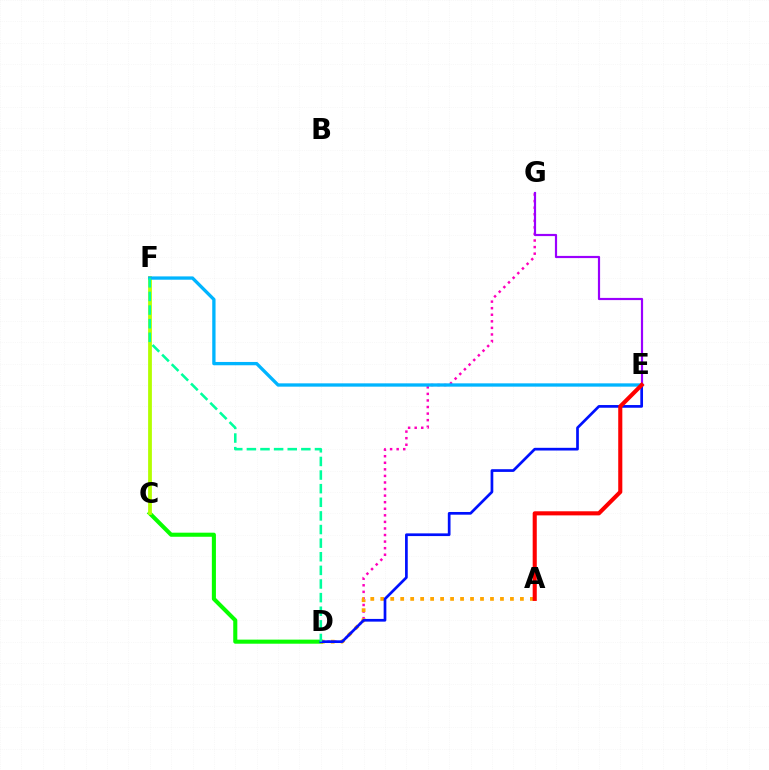{('C', 'D'): [{'color': '#08ff00', 'line_style': 'solid', 'thickness': 2.94}], ('D', 'G'): [{'color': '#ff00bd', 'line_style': 'dotted', 'thickness': 1.78}], ('C', 'F'): [{'color': '#b3ff00', 'line_style': 'solid', 'thickness': 2.72}], ('E', 'F'): [{'color': '#00b5ff', 'line_style': 'solid', 'thickness': 2.38}], ('A', 'D'): [{'color': '#ffa500', 'line_style': 'dotted', 'thickness': 2.71}], ('D', 'E'): [{'color': '#0010ff', 'line_style': 'solid', 'thickness': 1.95}], ('E', 'G'): [{'color': '#9b00ff', 'line_style': 'solid', 'thickness': 1.58}], ('A', 'E'): [{'color': '#ff0000', 'line_style': 'solid', 'thickness': 2.95}], ('D', 'F'): [{'color': '#00ff9d', 'line_style': 'dashed', 'thickness': 1.85}]}